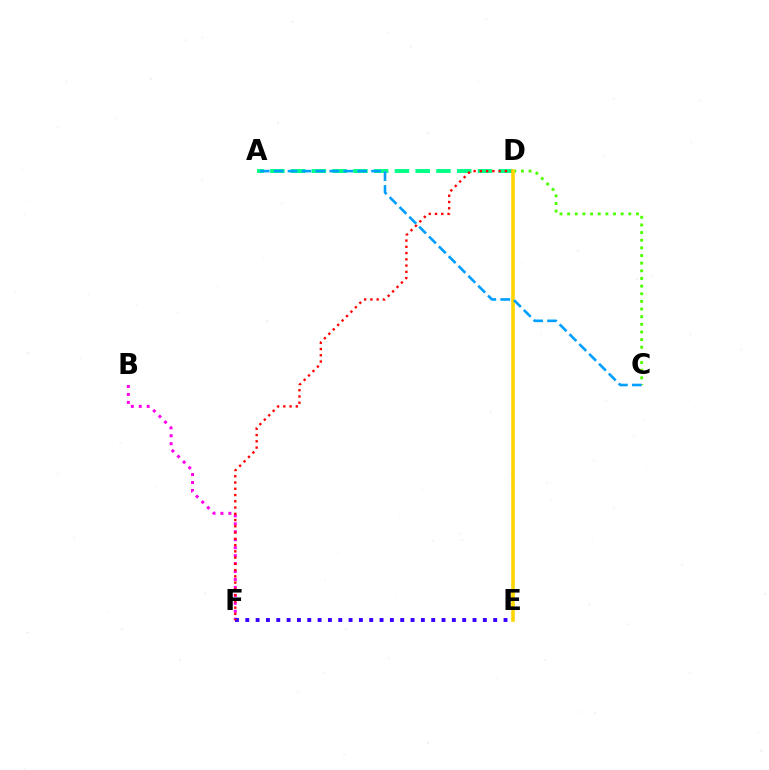{('A', 'D'): [{'color': '#00ff86', 'line_style': 'dashed', 'thickness': 2.82}], ('B', 'F'): [{'color': '#ff00ed', 'line_style': 'dotted', 'thickness': 2.16}], ('E', 'F'): [{'color': '#3700ff', 'line_style': 'dotted', 'thickness': 2.81}], ('D', 'F'): [{'color': '#ff0000', 'line_style': 'dotted', 'thickness': 1.7}], ('C', 'D'): [{'color': '#4fff00', 'line_style': 'dotted', 'thickness': 2.08}], ('D', 'E'): [{'color': '#ffd500', 'line_style': 'solid', 'thickness': 2.59}], ('A', 'C'): [{'color': '#009eff', 'line_style': 'dashed', 'thickness': 1.89}]}